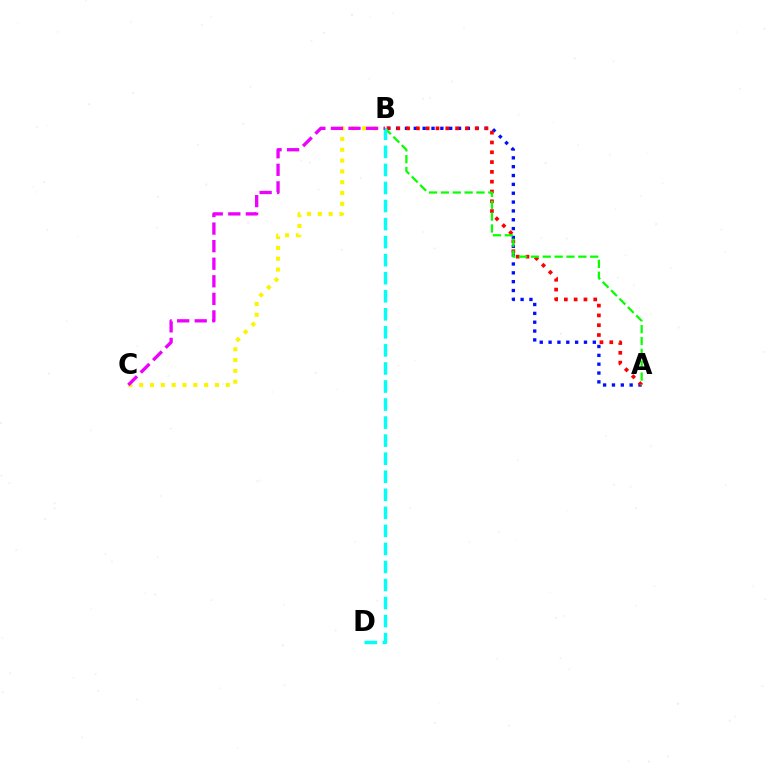{('A', 'B'): [{'color': '#0010ff', 'line_style': 'dotted', 'thickness': 2.4}, {'color': '#ff0000', 'line_style': 'dotted', 'thickness': 2.66}, {'color': '#08ff00', 'line_style': 'dashed', 'thickness': 1.61}], ('B', 'C'): [{'color': '#fcf500', 'line_style': 'dotted', 'thickness': 2.94}, {'color': '#ee00ff', 'line_style': 'dashed', 'thickness': 2.39}], ('B', 'D'): [{'color': '#00fff6', 'line_style': 'dashed', 'thickness': 2.45}]}